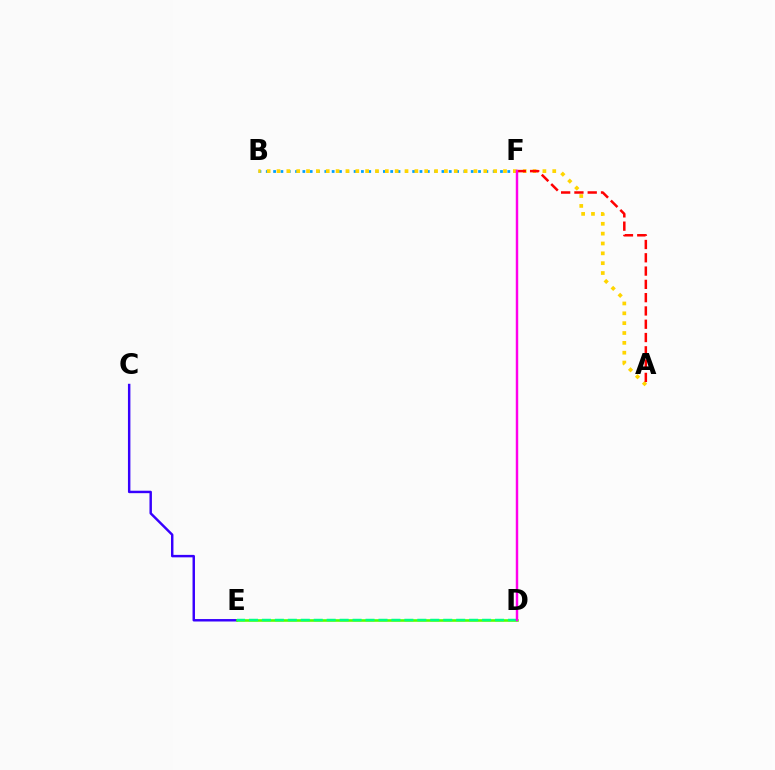{('B', 'F'): [{'color': '#009eff', 'line_style': 'dotted', 'thickness': 1.99}], ('C', 'E'): [{'color': '#3700ff', 'line_style': 'solid', 'thickness': 1.76}], ('D', 'E'): [{'color': '#4fff00', 'line_style': 'solid', 'thickness': 1.87}, {'color': '#00ff86', 'line_style': 'dashed', 'thickness': 1.76}], ('A', 'B'): [{'color': '#ffd500', 'line_style': 'dotted', 'thickness': 2.68}], ('A', 'F'): [{'color': '#ff0000', 'line_style': 'dashed', 'thickness': 1.81}], ('D', 'F'): [{'color': '#ff00ed', 'line_style': 'solid', 'thickness': 1.76}]}